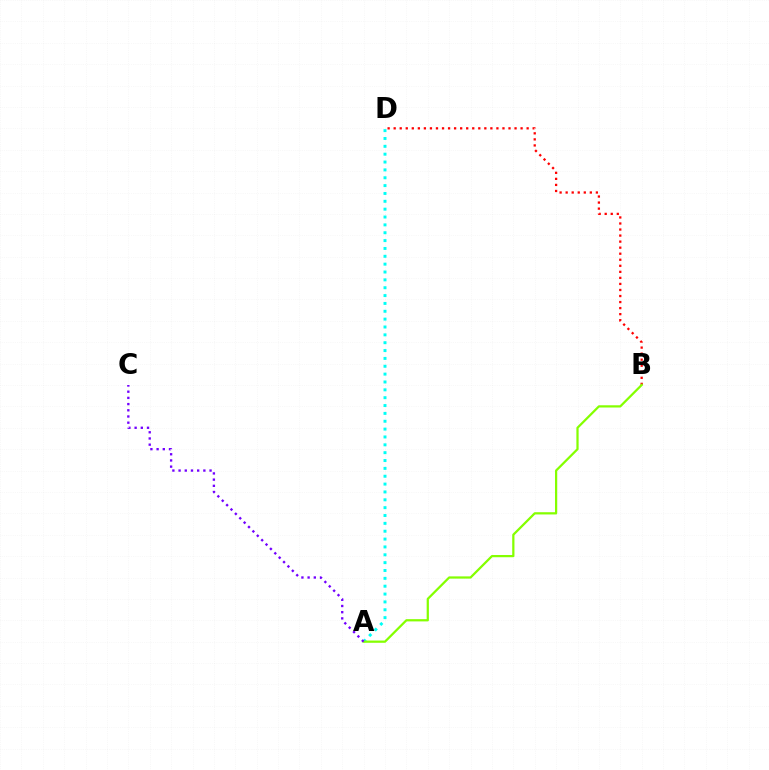{('B', 'D'): [{'color': '#ff0000', 'line_style': 'dotted', 'thickness': 1.64}], ('A', 'D'): [{'color': '#00fff6', 'line_style': 'dotted', 'thickness': 2.13}], ('A', 'B'): [{'color': '#84ff00', 'line_style': 'solid', 'thickness': 1.61}], ('A', 'C'): [{'color': '#7200ff', 'line_style': 'dotted', 'thickness': 1.68}]}